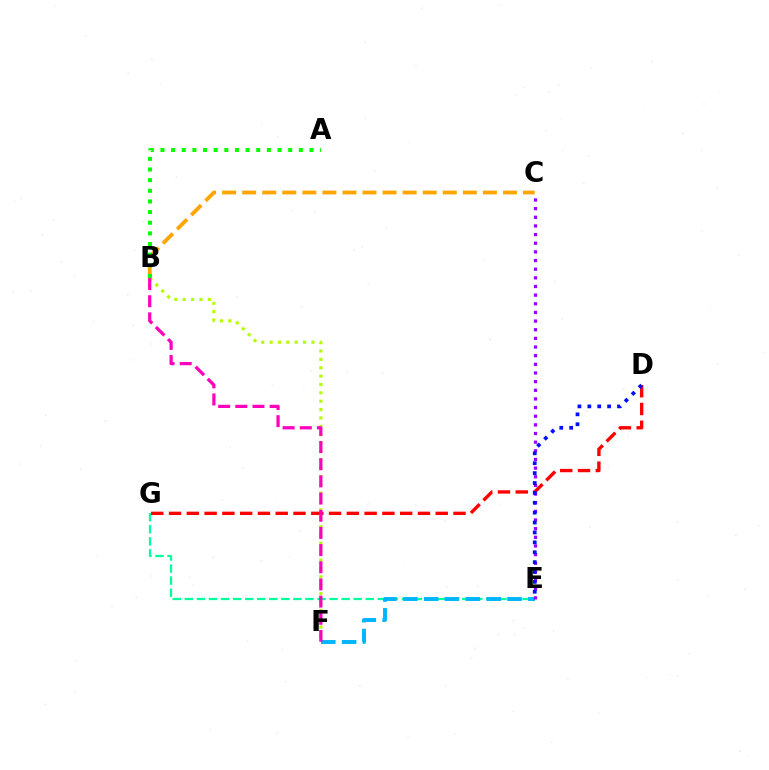{('B', 'C'): [{'color': '#ffa500', 'line_style': 'dashed', 'thickness': 2.72}], ('E', 'G'): [{'color': '#00ff9d', 'line_style': 'dashed', 'thickness': 1.64}], ('D', 'G'): [{'color': '#ff0000', 'line_style': 'dashed', 'thickness': 2.42}], ('E', 'F'): [{'color': '#00b5ff', 'line_style': 'dashed', 'thickness': 2.83}], ('B', 'F'): [{'color': '#b3ff00', 'line_style': 'dotted', 'thickness': 2.27}, {'color': '#ff00bd', 'line_style': 'dashed', 'thickness': 2.33}], ('C', 'E'): [{'color': '#9b00ff', 'line_style': 'dotted', 'thickness': 2.35}], ('D', 'E'): [{'color': '#0010ff', 'line_style': 'dotted', 'thickness': 2.69}], ('A', 'B'): [{'color': '#08ff00', 'line_style': 'dotted', 'thickness': 2.89}]}